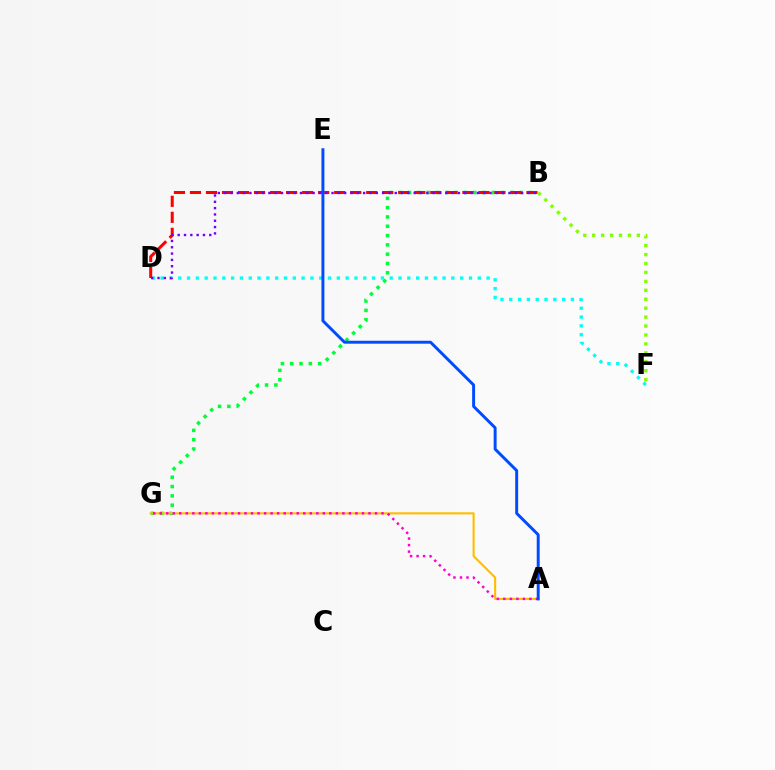{('B', 'G'): [{'color': '#00ff39', 'line_style': 'dotted', 'thickness': 2.53}], ('D', 'F'): [{'color': '#00fff6', 'line_style': 'dotted', 'thickness': 2.39}], ('B', 'D'): [{'color': '#ff0000', 'line_style': 'dashed', 'thickness': 2.18}, {'color': '#7200ff', 'line_style': 'dotted', 'thickness': 1.72}], ('A', 'G'): [{'color': '#ffbd00', 'line_style': 'solid', 'thickness': 1.51}, {'color': '#ff00cf', 'line_style': 'dotted', 'thickness': 1.77}], ('B', 'F'): [{'color': '#84ff00', 'line_style': 'dotted', 'thickness': 2.43}], ('A', 'E'): [{'color': '#004bff', 'line_style': 'solid', 'thickness': 2.12}]}